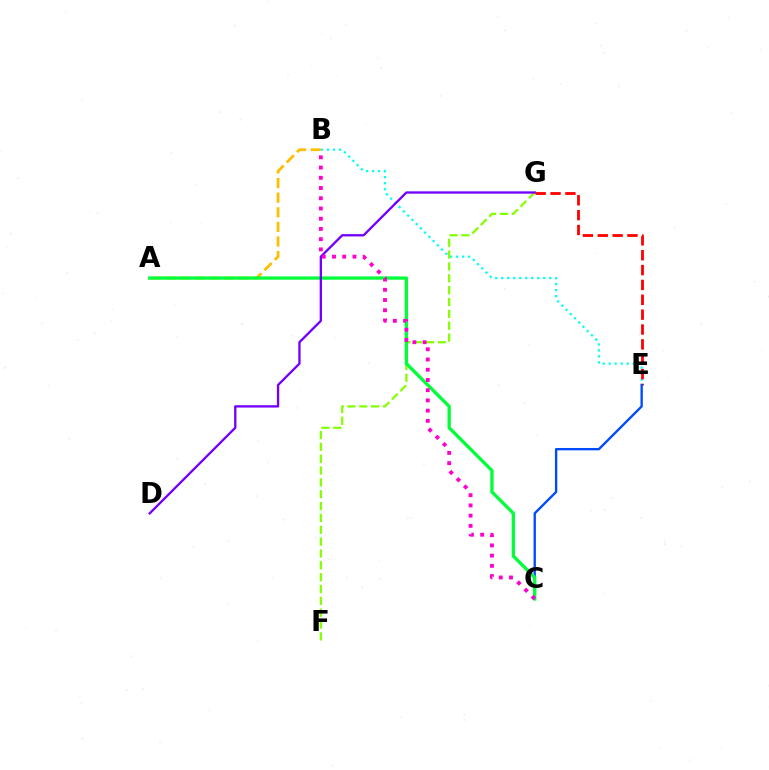{('B', 'E'): [{'color': '#00fff6', 'line_style': 'dotted', 'thickness': 1.63}], ('E', 'G'): [{'color': '#ff0000', 'line_style': 'dashed', 'thickness': 2.02}], ('A', 'B'): [{'color': '#ffbd00', 'line_style': 'dashed', 'thickness': 1.99}], ('F', 'G'): [{'color': '#84ff00', 'line_style': 'dashed', 'thickness': 1.61}], ('C', 'E'): [{'color': '#004bff', 'line_style': 'solid', 'thickness': 1.7}], ('A', 'C'): [{'color': '#00ff39', 'line_style': 'solid', 'thickness': 2.37}], ('D', 'G'): [{'color': '#7200ff', 'line_style': 'solid', 'thickness': 1.67}], ('B', 'C'): [{'color': '#ff00cf', 'line_style': 'dotted', 'thickness': 2.78}]}